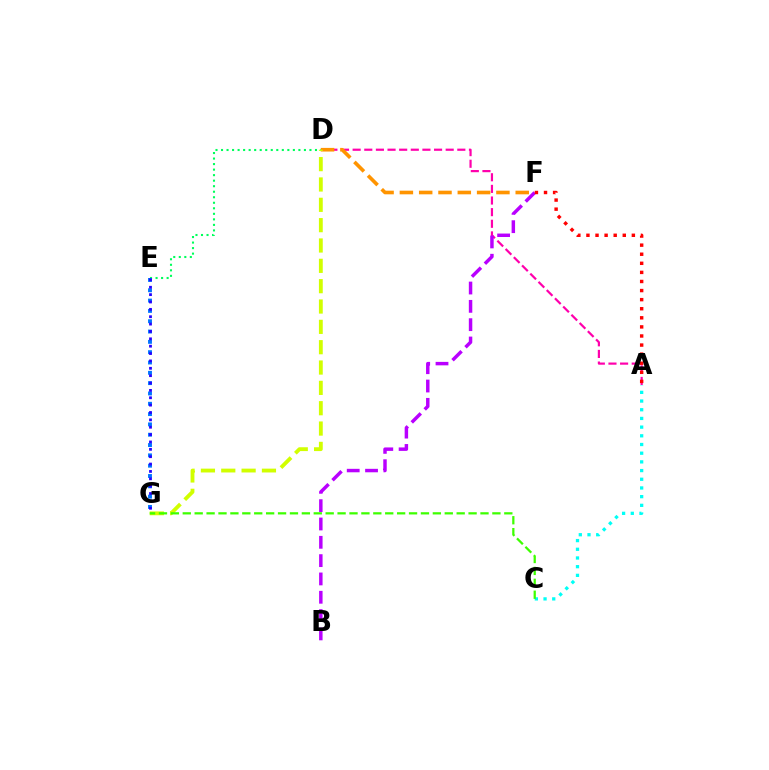{('A', 'D'): [{'color': '#ff00ac', 'line_style': 'dashed', 'thickness': 1.58}], ('A', 'C'): [{'color': '#00fff6', 'line_style': 'dotted', 'thickness': 2.36}], ('D', 'F'): [{'color': '#ff9400', 'line_style': 'dashed', 'thickness': 2.62}], ('D', 'E'): [{'color': '#00ff5c', 'line_style': 'dotted', 'thickness': 1.5}], ('B', 'F'): [{'color': '#b900ff', 'line_style': 'dashed', 'thickness': 2.49}], ('A', 'F'): [{'color': '#ff0000', 'line_style': 'dotted', 'thickness': 2.47}], ('E', 'G'): [{'color': '#0074ff', 'line_style': 'dotted', 'thickness': 2.8}, {'color': '#2500ff', 'line_style': 'dotted', 'thickness': 2.0}], ('D', 'G'): [{'color': '#d1ff00', 'line_style': 'dashed', 'thickness': 2.76}], ('C', 'G'): [{'color': '#3dff00', 'line_style': 'dashed', 'thickness': 1.62}]}